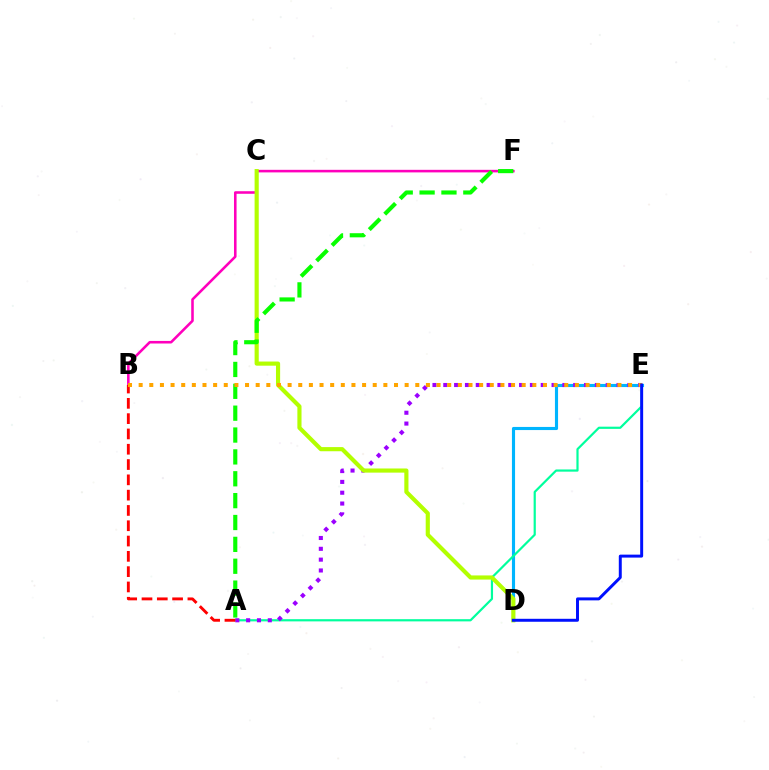{('D', 'E'): [{'color': '#00b5ff', 'line_style': 'solid', 'thickness': 2.25}, {'color': '#0010ff', 'line_style': 'solid', 'thickness': 2.13}], ('A', 'E'): [{'color': '#00ff9d', 'line_style': 'solid', 'thickness': 1.58}, {'color': '#9b00ff', 'line_style': 'dotted', 'thickness': 2.94}], ('B', 'F'): [{'color': '#ff00bd', 'line_style': 'solid', 'thickness': 1.85}], ('C', 'D'): [{'color': '#b3ff00', 'line_style': 'solid', 'thickness': 2.98}], ('A', 'F'): [{'color': '#08ff00', 'line_style': 'dashed', 'thickness': 2.97}], ('A', 'B'): [{'color': '#ff0000', 'line_style': 'dashed', 'thickness': 2.08}], ('B', 'E'): [{'color': '#ffa500', 'line_style': 'dotted', 'thickness': 2.89}]}